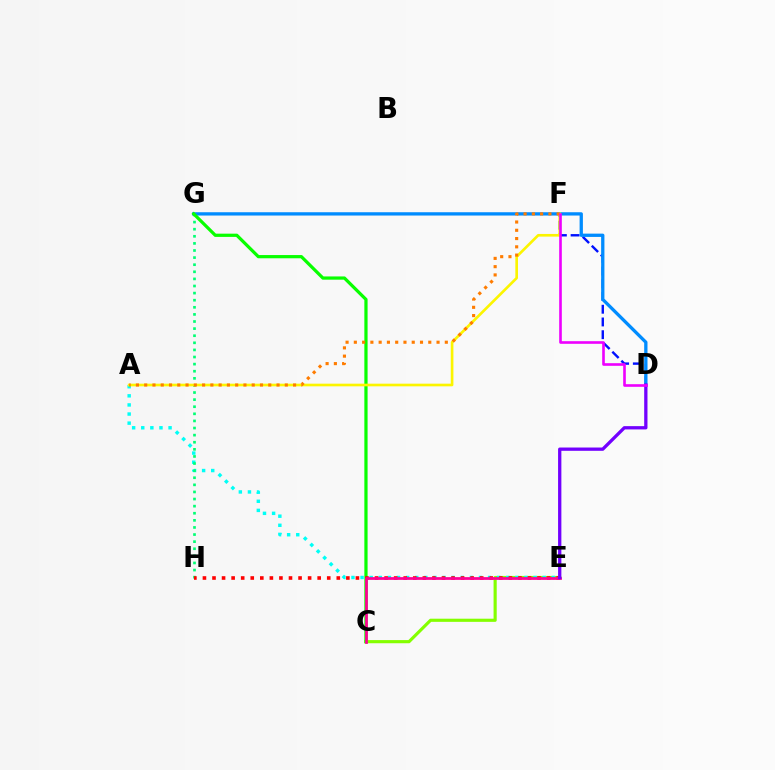{('C', 'E'): [{'color': '#84ff00', 'line_style': 'solid', 'thickness': 2.26}, {'color': '#ff0094', 'line_style': 'solid', 'thickness': 1.97}], ('D', 'F'): [{'color': '#0010ff', 'line_style': 'dashed', 'thickness': 1.73}, {'color': '#ee00ff', 'line_style': 'solid', 'thickness': 1.89}], ('A', 'E'): [{'color': '#00fff6', 'line_style': 'dotted', 'thickness': 2.47}], ('D', 'G'): [{'color': '#008cff', 'line_style': 'solid', 'thickness': 2.37}], ('G', 'H'): [{'color': '#00ff74', 'line_style': 'dotted', 'thickness': 1.93}], ('C', 'G'): [{'color': '#08ff00', 'line_style': 'solid', 'thickness': 2.33}], ('A', 'F'): [{'color': '#fcf500', 'line_style': 'solid', 'thickness': 1.91}, {'color': '#ff7c00', 'line_style': 'dotted', 'thickness': 2.25}], ('E', 'H'): [{'color': '#ff0000', 'line_style': 'dotted', 'thickness': 2.6}], ('D', 'E'): [{'color': '#7200ff', 'line_style': 'solid', 'thickness': 2.37}]}